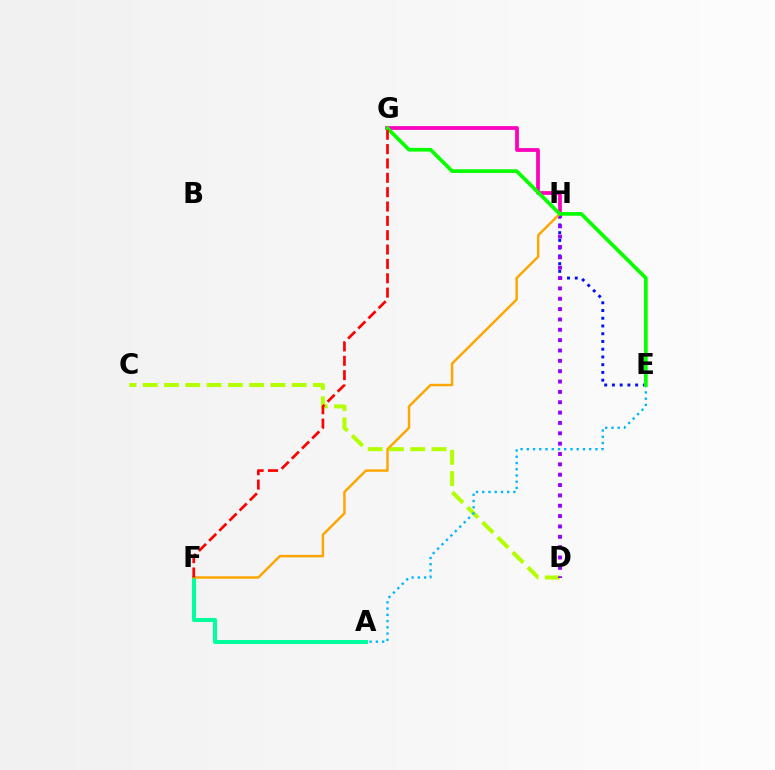{('C', 'D'): [{'color': '#b3ff00', 'line_style': 'dashed', 'thickness': 2.89}], ('A', 'F'): [{'color': '#00ff9d', 'line_style': 'solid', 'thickness': 2.92}], ('E', 'H'): [{'color': '#0010ff', 'line_style': 'dotted', 'thickness': 2.1}], ('A', 'E'): [{'color': '#00b5ff', 'line_style': 'dotted', 'thickness': 1.7}], ('G', 'H'): [{'color': '#ff00bd', 'line_style': 'solid', 'thickness': 2.71}], ('D', 'H'): [{'color': '#9b00ff', 'line_style': 'dotted', 'thickness': 2.81}], ('F', 'H'): [{'color': '#ffa500', 'line_style': 'solid', 'thickness': 1.77}], ('E', 'G'): [{'color': '#08ff00', 'line_style': 'solid', 'thickness': 2.67}], ('F', 'G'): [{'color': '#ff0000', 'line_style': 'dashed', 'thickness': 1.95}]}